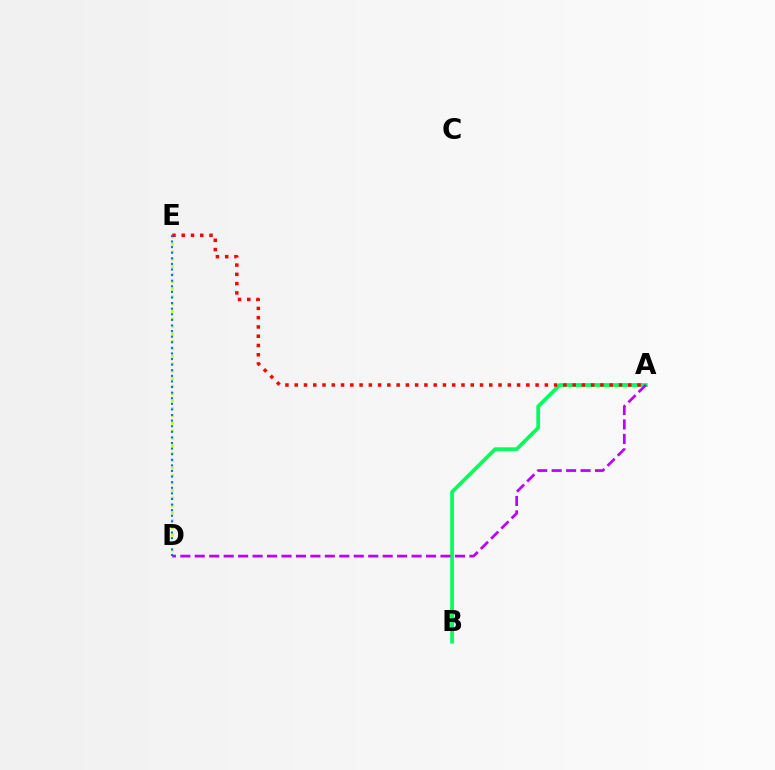{('A', 'B'): [{'color': '#00ff5c', 'line_style': 'solid', 'thickness': 2.68}], ('D', 'E'): [{'color': '#d1ff00', 'line_style': 'dotted', 'thickness': 2.03}, {'color': '#0074ff', 'line_style': 'dotted', 'thickness': 1.52}], ('A', 'E'): [{'color': '#ff0000', 'line_style': 'dotted', 'thickness': 2.52}], ('A', 'D'): [{'color': '#b900ff', 'line_style': 'dashed', 'thickness': 1.96}]}